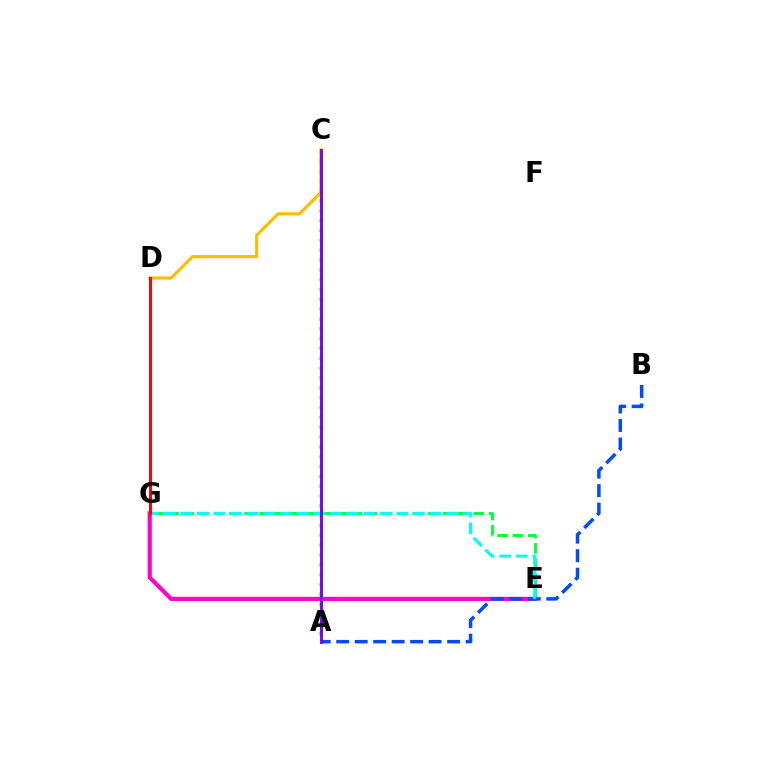{('A', 'C'): [{'color': '#84ff00', 'line_style': 'dotted', 'thickness': 2.67}, {'color': '#7200ff', 'line_style': 'solid', 'thickness': 2.06}], ('E', 'G'): [{'color': '#ff00cf', 'line_style': 'solid', 'thickness': 2.99}, {'color': '#00ff39', 'line_style': 'dashed', 'thickness': 2.07}, {'color': '#00fff6', 'line_style': 'dashed', 'thickness': 2.26}], ('A', 'B'): [{'color': '#004bff', 'line_style': 'dashed', 'thickness': 2.51}], ('C', 'D'): [{'color': '#ffbd00', 'line_style': 'solid', 'thickness': 2.27}], ('D', 'G'): [{'color': '#ff0000', 'line_style': 'solid', 'thickness': 2.13}]}